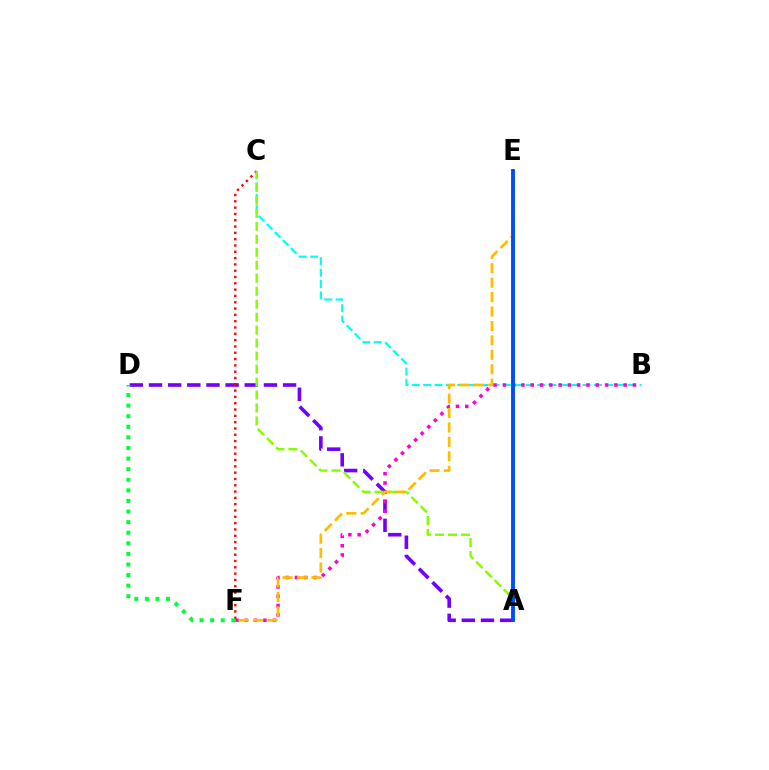{('B', 'C'): [{'color': '#00fff6', 'line_style': 'dashed', 'thickness': 1.55}], ('A', 'D'): [{'color': '#7200ff', 'line_style': 'dashed', 'thickness': 2.6}], ('B', 'F'): [{'color': '#ff00cf', 'line_style': 'dotted', 'thickness': 2.52}], ('C', 'F'): [{'color': '#ff0000', 'line_style': 'dotted', 'thickness': 1.71}], ('A', 'C'): [{'color': '#84ff00', 'line_style': 'dashed', 'thickness': 1.76}], ('E', 'F'): [{'color': '#ffbd00', 'line_style': 'dashed', 'thickness': 1.96}], ('A', 'E'): [{'color': '#004bff', 'line_style': 'solid', 'thickness': 2.79}], ('D', 'F'): [{'color': '#00ff39', 'line_style': 'dotted', 'thickness': 2.88}]}